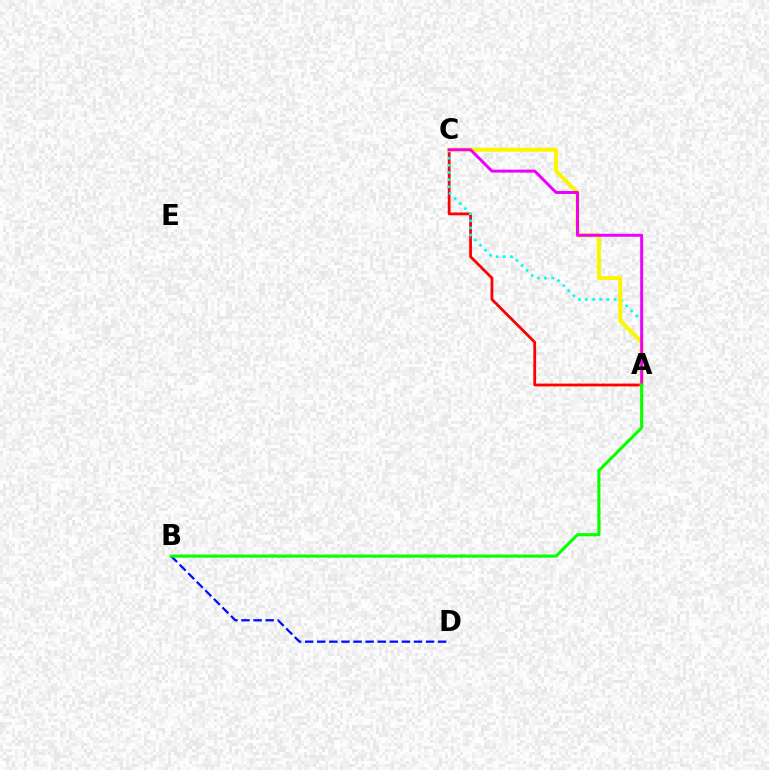{('A', 'C'): [{'color': '#ff0000', 'line_style': 'solid', 'thickness': 2.0}, {'color': '#00fff6', 'line_style': 'dotted', 'thickness': 1.94}, {'color': '#fcf500', 'line_style': 'solid', 'thickness': 2.86}, {'color': '#ee00ff', 'line_style': 'solid', 'thickness': 2.13}], ('B', 'D'): [{'color': '#0010ff', 'line_style': 'dashed', 'thickness': 1.64}], ('A', 'B'): [{'color': '#08ff00', 'line_style': 'solid', 'thickness': 2.23}]}